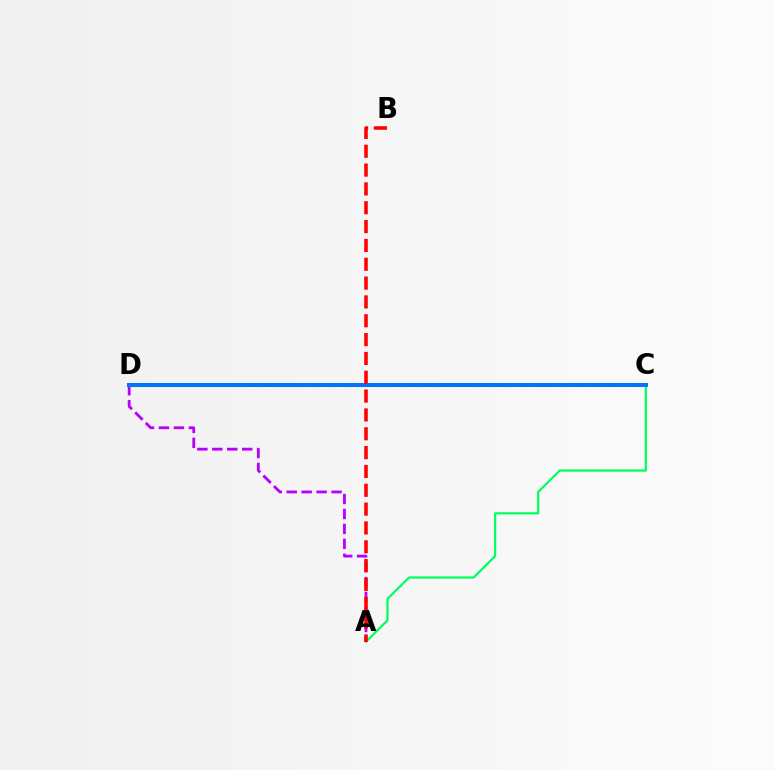{('A', 'D'): [{'color': '#b900ff', 'line_style': 'dashed', 'thickness': 2.03}], ('C', 'D'): [{'color': '#d1ff00', 'line_style': 'dashed', 'thickness': 2.42}, {'color': '#0074ff', 'line_style': 'solid', 'thickness': 2.87}], ('A', 'C'): [{'color': '#00ff5c', 'line_style': 'solid', 'thickness': 1.59}], ('A', 'B'): [{'color': '#ff0000', 'line_style': 'dashed', 'thickness': 2.56}]}